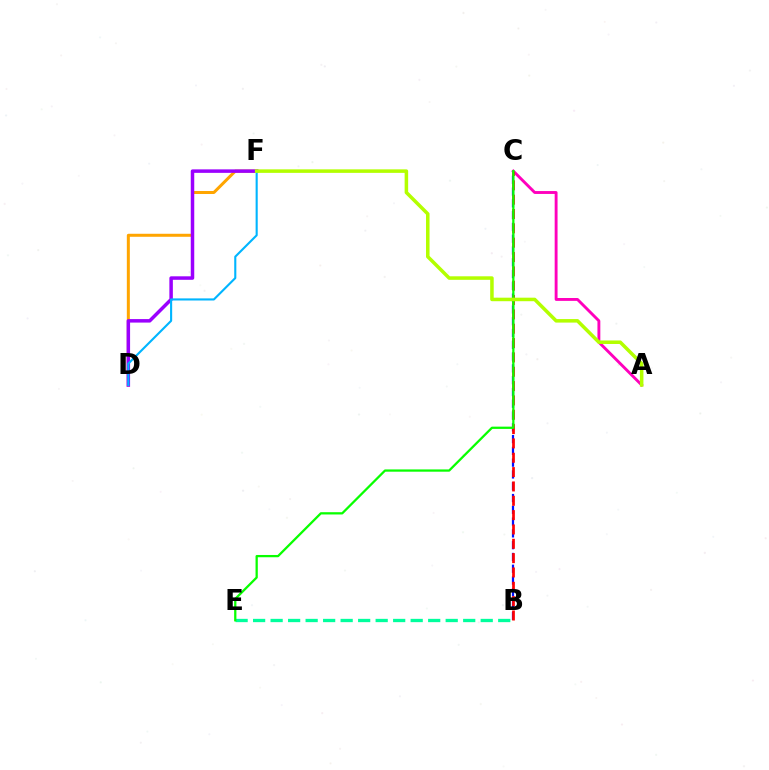{('B', 'C'): [{'color': '#0010ff', 'line_style': 'dashed', 'thickness': 1.6}, {'color': '#ff0000', 'line_style': 'dashed', 'thickness': 1.95}], ('D', 'F'): [{'color': '#ffa500', 'line_style': 'solid', 'thickness': 2.17}, {'color': '#9b00ff', 'line_style': 'solid', 'thickness': 2.52}, {'color': '#00b5ff', 'line_style': 'solid', 'thickness': 1.52}], ('A', 'C'): [{'color': '#ff00bd', 'line_style': 'solid', 'thickness': 2.07}], ('B', 'E'): [{'color': '#00ff9d', 'line_style': 'dashed', 'thickness': 2.38}], ('C', 'E'): [{'color': '#08ff00', 'line_style': 'solid', 'thickness': 1.63}], ('A', 'F'): [{'color': '#b3ff00', 'line_style': 'solid', 'thickness': 2.54}]}